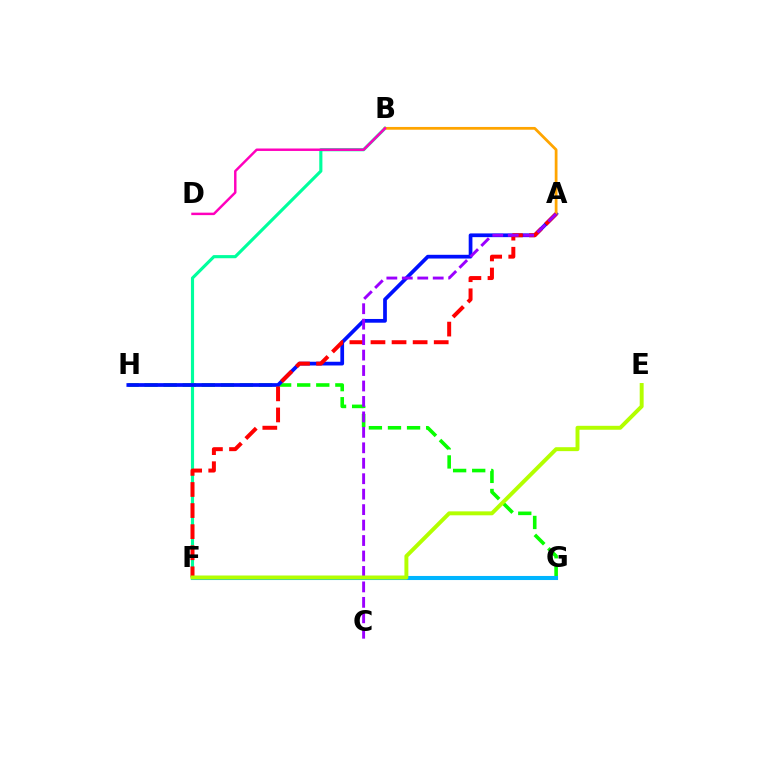{('G', 'H'): [{'color': '#08ff00', 'line_style': 'dashed', 'thickness': 2.59}], ('B', 'F'): [{'color': '#00ff9d', 'line_style': 'solid', 'thickness': 2.26}], ('F', 'G'): [{'color': '#00b5ff', 'line_style': 'solid', 'thickness': 2.94}], ('A', 'H'): [{'color': '#0010ff', 'line_style': 'solid', 'thickness': 2.68}], ('A', 'B'): [{'color': '#ffa500', 'line_style': 'solid', 'thickness': 1.99}], ('A', 'F'): [{'color': '#ff0000', 'line_style': 'dashed', 'thickness': 2.86}], ('A', 'C'): [{'color': '#9b00ff', 'line_style': 'dashed', 'thickness': 2.1}], ('E', 'F'): [{'color': '#b3ff00', 'line_style': 'solid', 'thickness': 2.83}], ('B', 'D'): [{'color': '#ff00bd', 'line_style': 'solid', 'thickness': 1.77}]}